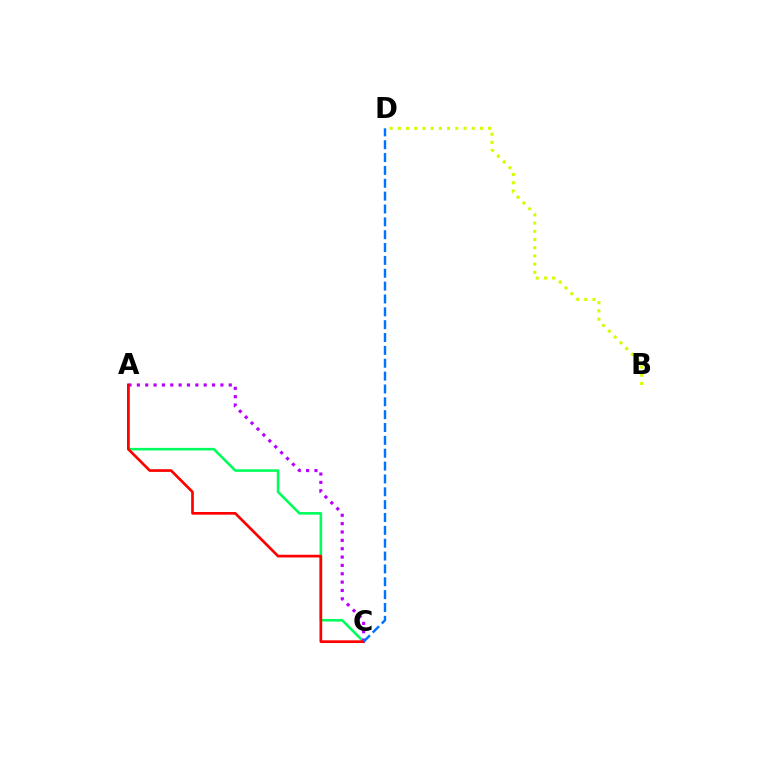{('A', 'C'): [{'color': '#00ff5c', 'line_style': 'solid', 'thickness': 1.86}, {'color': '#b900ff', 'line_style': 'dotted', 'thickness': 2.27}, {'color': '#ff0000', 'line_style': 'solid', 'thickness': 1.94}], ('B', 'D'): [{'color': '#d1ff00', 'line_style': 'dotted', 'thickness': 2.23}], ('C', 'D'): [{'color': '#0074ff', 'line_style': 'dashed', 'thickness': 1.75}]}